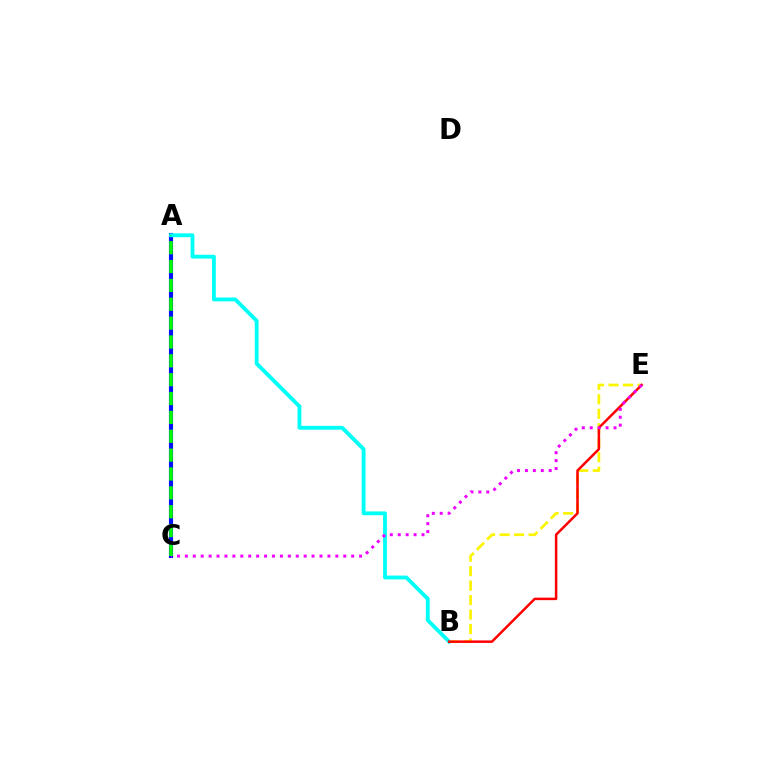{('B', 'E'): [{'color': '#fcf500', 'line_style': 'dashed', 'thickness': 1.97}, {'color': '#ff0000', 'line_style': 'solid', 'thickness': 1.8}], ('A', 'C'): [{'color': '#0010ff', 'line_style': 'solid', 'thickness': 2.96}, {'color': '#08ff00', 'line_style': 'dashed', 'thickness': 2.56}], ('A', 'B'): [{'color': '#00fff6', 'line_style': 'solid', 'thickness': 2.76}], ('C', 'E'): [{'color': '#ee00ff', 'line_style': 'dotted', 'thickness': 2.15}]}